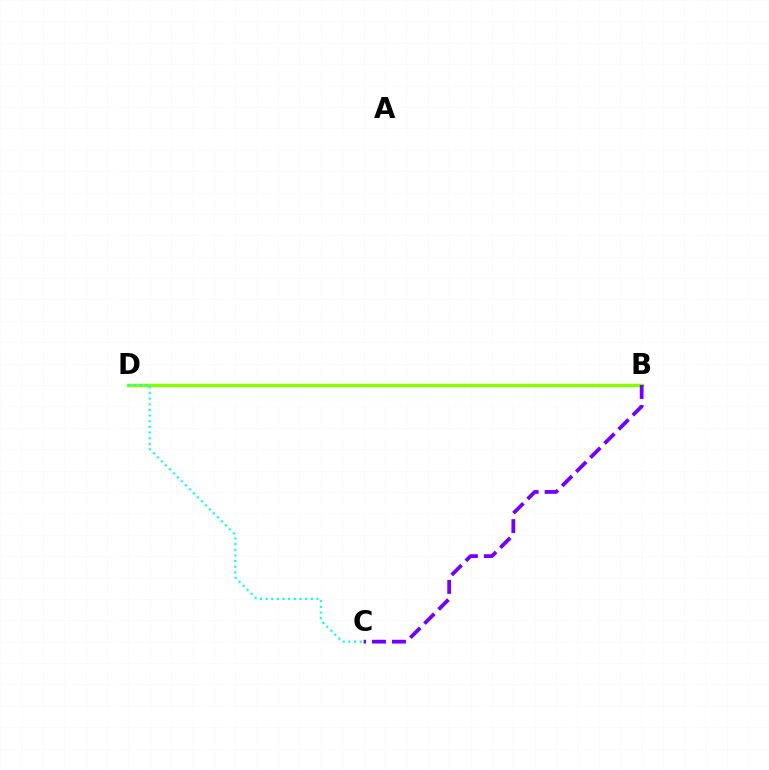{('B', 'D'): [{'color': '#ff0000', 'line_style': 'dashed', 'thickness': 2.13}, {'color': '#84ff00', 'line_style': 'solid', 'thickness': 2.45}], ('B', 'C'): [{'color': '#7200ff', 'line_style': 'dashed', 'thickness': 2.71}], ('C', 'D'): [{'color': '#00fff6', 'line_style': 'dotted', 'thickness': 1.54}]}